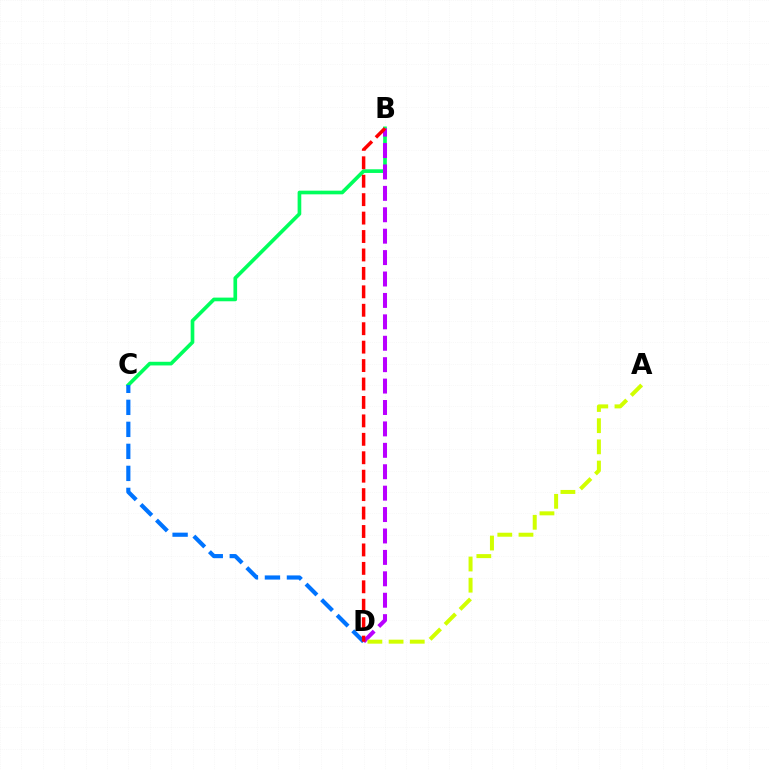{('B', 'C'): [{'color': '#00ff5c', 'line_style': 'solid', 'thickness': 2.64}], ('C', 'D'): [{'color': '#0074ff', 'line_style': 'dashed', 'thickness': 2.99}], ('B', 'D'): [{'color': '#b900ff', 'line_style': 'dashed', 'thickness': 2.91}, {'color': '#ff0000', 'line_style': 'dashed', 'thickness': 2.5}], ('A', 'D'): [{'color': '#d1ff00', 'line_style': 'dashed', 'thickness': 2.88}]}